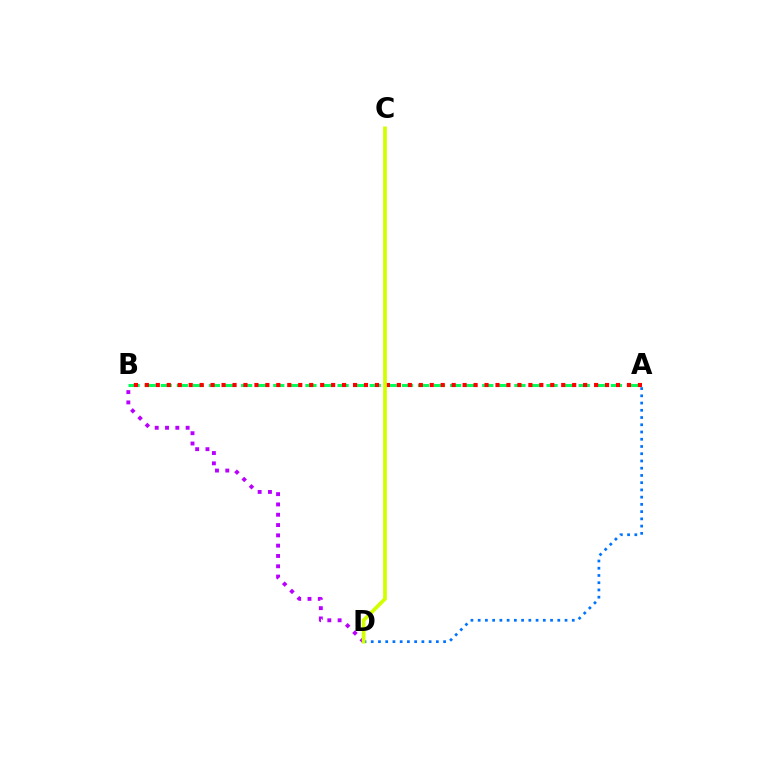{('A', 'B'): [{'color': '#00ff5c', 'line_style': 'dashed', 'thickness': 2.18}, {'color': '#ff0000', 'line_style': 'dotted', 'thickness': 2.98}], ('B', 'D'): [{'color': '#b900ff', 'line_style': 'dotted', 'thickness': 2.8}], ('A', 'D'): [{'color': '#0074ff', 'line_style': 'dotted', 'thickness': 1.97}], ('C', 'D'): [{'color': '#d1ff00', 'line_style': 'solid', 'thickness': 2.66}]}